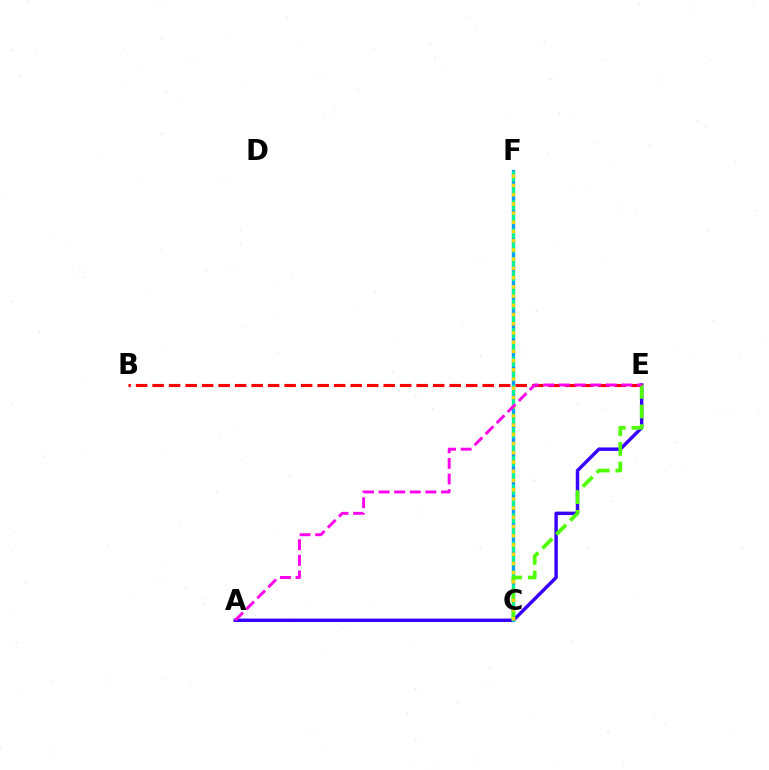{('A', 'E'): [{'color': '#3700ff', 'line_style': 'solid', 'thickness': 2.47}, {'color': '#ff00ed', 'line_style': 'dashed', 'thickness': 2.12}], ('B', 'E'): [{'color': '#ff0000', 'line_style': 'dashed', 'thickness': 2.24}], ('C', 'F'): [{'color': '#009eff', 'line_style': 'solid', 'thickness': 2.41}, {'color': '#00ff86', 'line_style': 'dashed', 'thickness': 1.93}, {'color': '#ffd500', 'line_style': 'dotted', 'thickness': 2.5}], ('C', 'E'): [{'color': '#4fff00', 'line_style': 'dashed', 'thickness': 2.67}]}